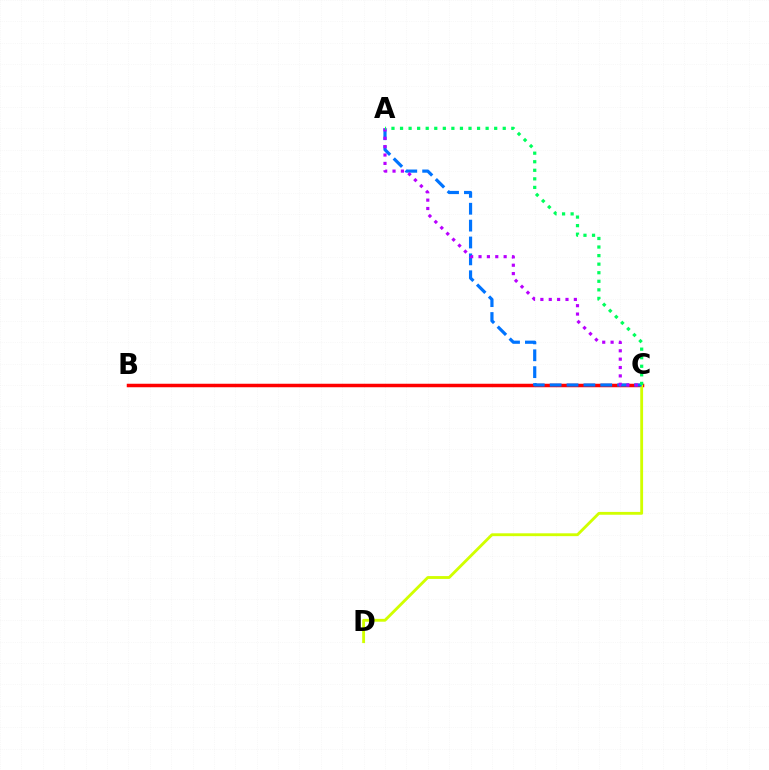{('B', 'C'): [{'color': '#ff0000', 'line_style': 'solid', 'thickness': 2.52}], ('C', 'D'): [{'color': '#d1ff00', 'line_style': 'solid', 'thickness': 2.05}], ('A', 'C'): [{'color': '#0074ff', 'line_style': 'dashed', 'thickness': 2.29}, {'color': '#b900ff', 'line_style': 'dotted', 'thickness': 2.27}, {'color': '#00ff5c', 'line_style': 'dotted', 'thickness': 2.33}]}